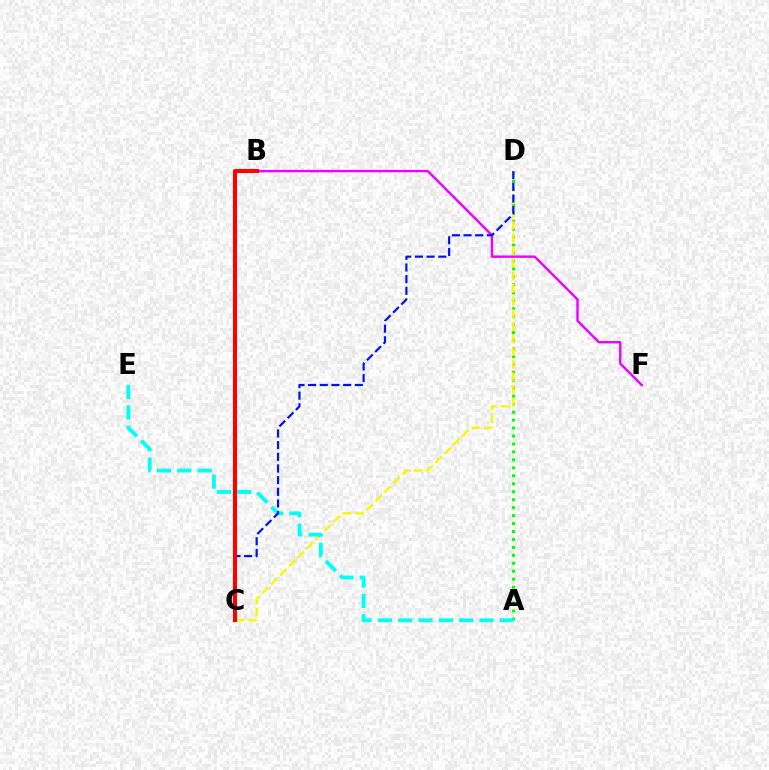{('B', 'F'): [{'color': '#ee00ff', 'line_style': 'solid', 'thickness': 1.73}], ('A', 'D'): [{'color': '#08ff00', 'line_style': 'dotted', 'thickness': 2.16}], ('C', 'D'): [{'color': '#fcf500', 'line_style': 'dashed', 'thickness': 1.72}, {'color': '#0010ff', 'line_style': 'dashed', 'thickness': 1.59}], ('A', 'E'): [{'color': '#00fff6', 'line_style': 'dashed', 'thickness': 2.76}], ('B', 'C'): [{'color': '#ff0000', 'line_style': 'solid', 'thickness': 2.93}]}